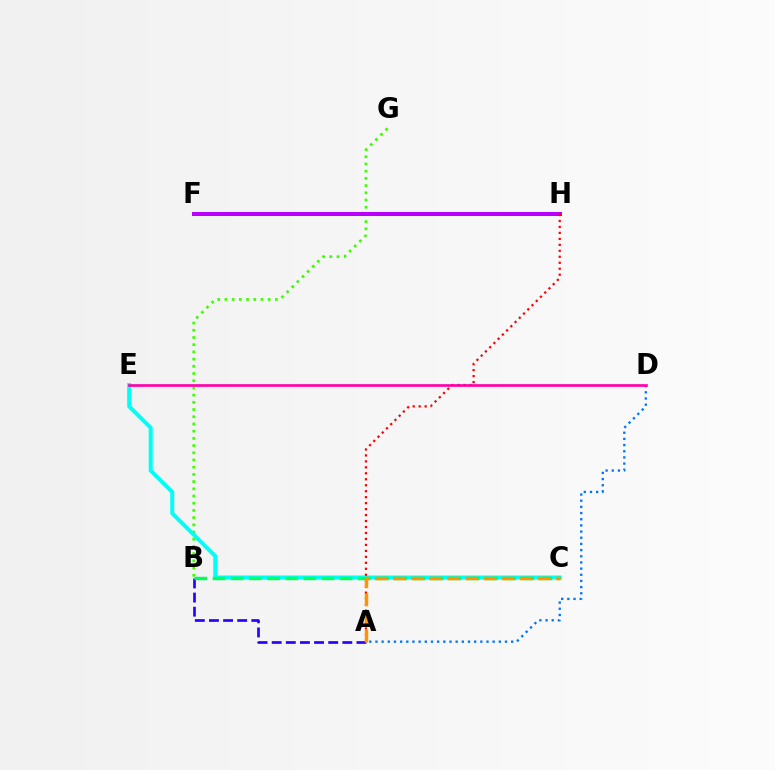{('A', 'B'): [{'color': '#2500ff', 'line_style': 'dashed', 'thickness': 1.92}], ('B', 'G'): [{'color': '#3dff00', 'line_style': 'dotted', 'thickness': 1.96}], ('F', 'H'): [{'color': '#d1ff00', 'line_style': 'dotted', 'thickness': 1.9}, {'color': '#b900ff', 'line_style': 'solid', 'thickness': 2.88}], ('C', 'E'): [{'color': '#00fff6', 'line_style': 'solid', 'thickness': 2.88}], ('B', 'C'): [{'color': '#00ff5c', 'line_style': 'dashed', 'thickness': 2.47}], ('A', 'H'): [{'color': '#ff0000', 'line_style': 'dotted', 'thickness': 1.62}], ('A', 'D'): [{'color': '#0074ff', 'line_style': 'dotted', 'thickness': 1.68}], ('D', 'E'): [{'color': '#ff00ac', 'line_style': 'solid', 'thickness': 1.93}], ('A', 'C'): [{'color': '#ff9400', 'line_style': 'dashed', 'thickness': 2.46}]}